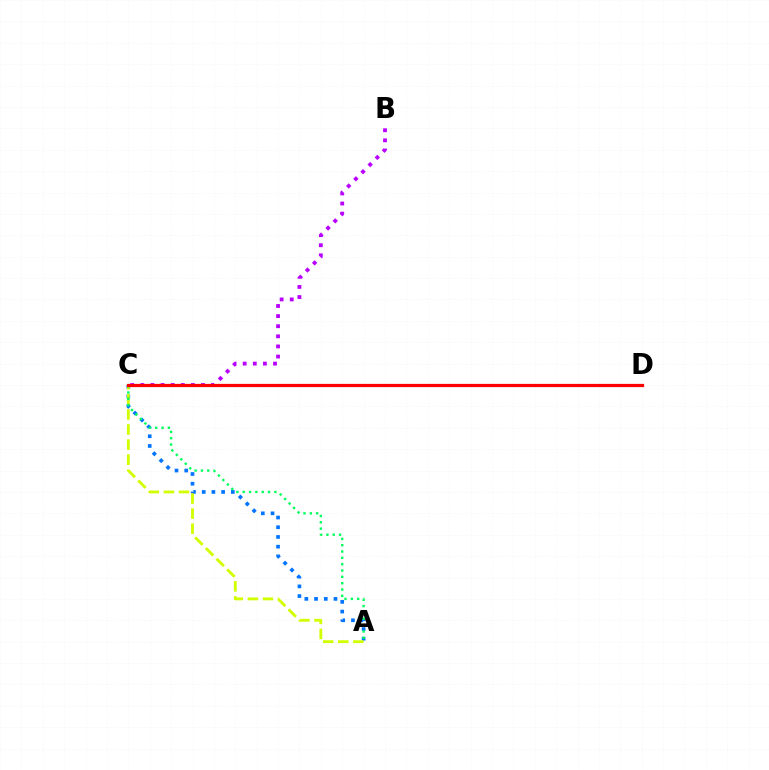{('A', 'C'): [{'color': '#0074ff', 'line_style': 'dotted', 'thickness': 2.64}, {'color': '#d1ff00', 'line_style': 'dashed', 'thickness': 2.05}, {'color': '#00ff5c', 'line_style': 'dotted', 'thickness': 1.72}], ('B', 'C'): [{'color': '#b900ff', 'line_style': 'dotted', 'thickness': 2.75}], ('C', 'D'): [{'color': '#ff0000', 'line_style': 'solid', 'thickness': 2.31}]}